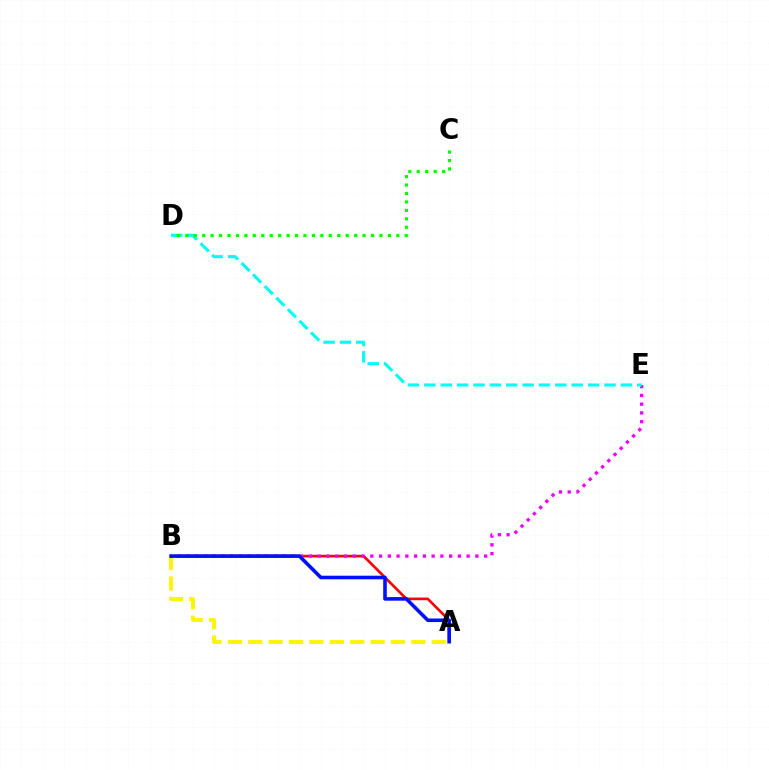{('A', 'B'): [{'color': '#ff0000', 'line_style': 'solid', 'thickness': 1.92}, {'color': '#fcf500', 'line_style': 'dashed', 'thickness': 2.77}, {'color': '#0010ff', 'line_style': 'solid', 'thickness': 2.59}], ('B', 'E'): [{'color': '#ee00ff', 'line_style': 'dotted', 'thickness': 2.38}], ('D', 'E'): [{'color': '#00fff6', 'line_style': 'dashed', 'thickness': 2.22}], ('C', 'D'): [{'color': '#08ff00', 'line_style': 'dotted', 'thickness': 2.29}]}